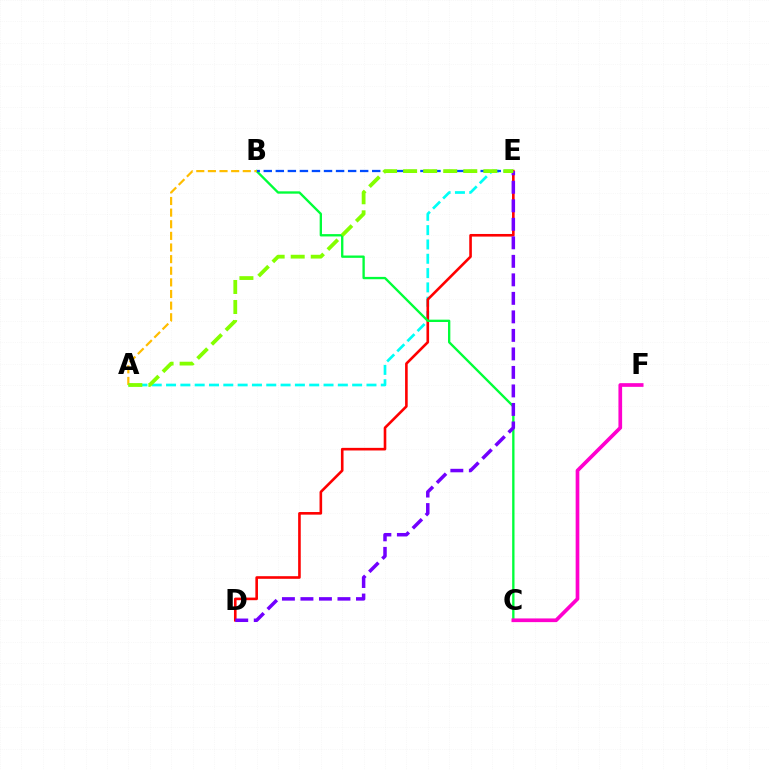{('A', 'E'): [{'color': '#00fff6', 'line_style': 'dashed', 'thickness': 1.94}, {'color': '#84ff00', 'line_style': 'dashed', 'thickness': 2.72}], ('D', 'E'): [{'color': '#ff0000', 'line_style': 'solid', 'thickness': 1.88}, {'color': '#7200ff', 'line_style': 'dashed', 'thickness': 2.51}], ('B', 'C'): [{'color': '#00ff39', 'line_style': 'solid', 'thickness': 1.69}], ('B', 'E'): [{'color': '#004bff', 'line_style': 'dashed', 'thickness': 1.64}], ('A', 'B'): [{'color': '#ffbd00', 'line_style': 'dashed', 'thickness': 1.58}], ('C', 'F'): [{'color': '#ff00cf', 'line_style': 'solid', 'thickness': 2.65}]}